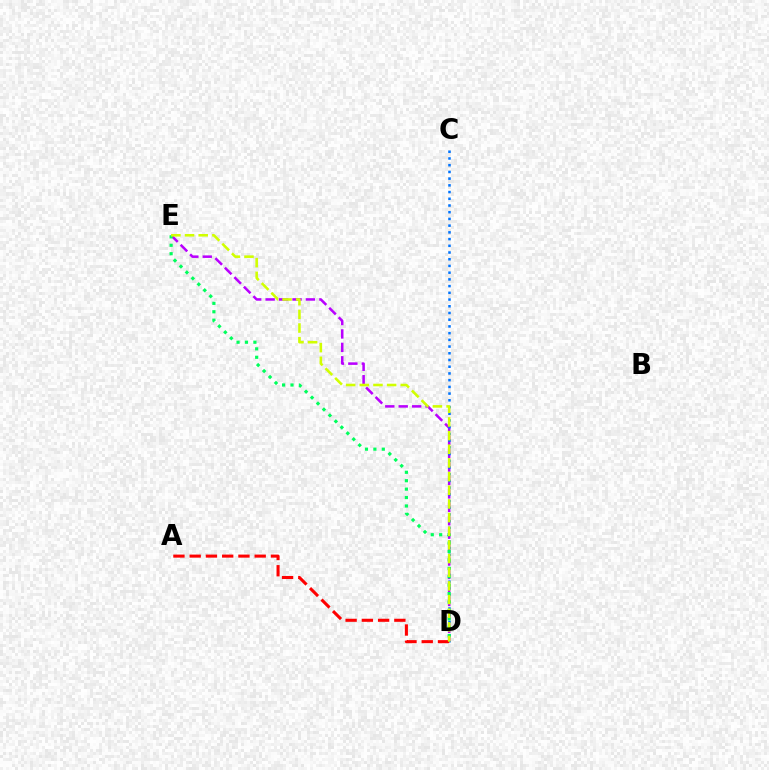{('D', 'E'): [{'color': '#b900ff', 'line_style': 'dashed', 'thickness': 1.83}, {'color': '#00ff5c', 'line_style': 'dotted', 'thickness': 2.29}, {'color': '#d1ff00', 'line_style': 'dashed', 'thickness': 1.86}], ('C', 'D'): [{'color': '#0074ff', 'line_style': 'dotted', 'thickness': 1.82}], ('A', 'D'): [{'color': '#ff0000', 'line_style': 'dashed', 'thickness': 2.21}]}